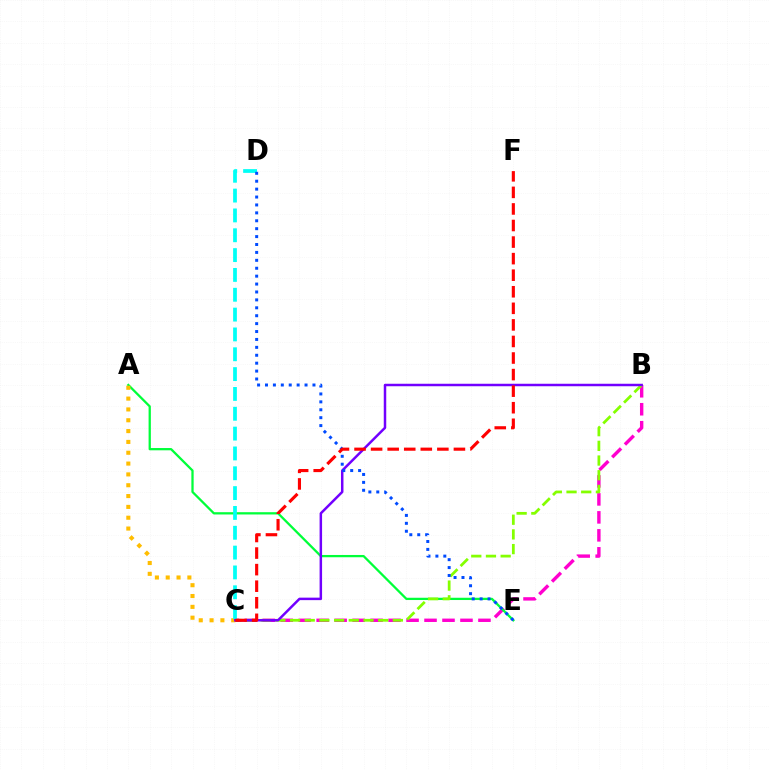{('B', 'C'): [{'color': '#ff00cf', 'line_style': 'dashed', 'thickness': 2.44}, {'color': '#84ff00', 'line_style': 'dashed', 'thickness': 2.0}, {'color': '#7200ff', 'line_style': 'solid', 'thickness': 1.79}], ('A', 'E'): [{'color': '#00ff39', 'line_style': 'solid', 'thickness': 1.64}], ('A', 'C'): [{'color': '#ffbd00', 'line_style': 'dotted', 'thickness': 2.94}], ('C', 'D'): [{'color': '#00fff6', 'line_style': 'dashed', 'thickness': 2.69}], ('D', 'E'): [{'color': '#004bff', 'line_style': 'dotted', 'thickness': 2.15}], ('C', 'F'): [{'color': '#ff0000', 'line_style': 'dashed', 'thickness': 2.25}]}